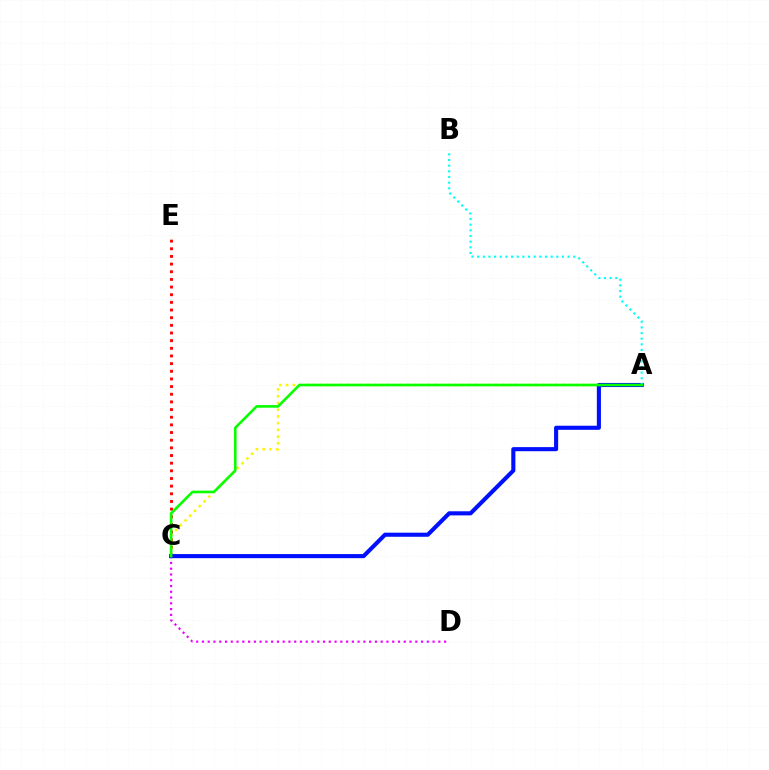{('C', 'E'): [{'color': '#ff0000', 'line_style': 'dotted', 'thickness': 2.08}], ('C', 'D'): [{'color': '#ee00ff', 'line_style': 'dotted', 'thickness': 1.57}], ('A', 'C'): [{'color': '#fcf500', 'line_style': 'dotted', 'thickness': 1.83}, {'color': '#0010ff', 'line_style': 'solid', 'thickness': 2.95}, {'color': '#08ff00', 'line_style': 'solid', 'thickness': 1.88}], ('A', 'B'): [{'color': '#00fff6', 'line_style': 'dotted', 'thickness': 1.54}]}